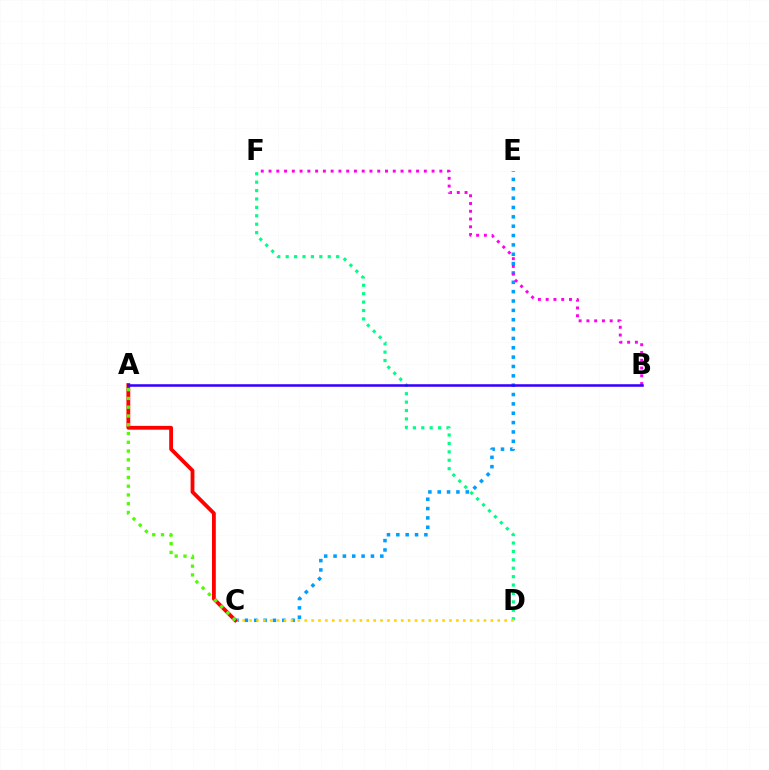{('D', 'F'): [{'color': '#00ff86', 'line_style': 'dotted', 'thickness': 2.28}], ('C', 'E'): [{'color': '#009eff', 'line_style': 'dotted', 'thickness': 2.54}], ('B', 'F'): [{'color': '#ff00ed', 'line_style': 'dotted', 'thickness': 2.11}], ('C', 'D'): [{'color': '#ffd500', 'line_style': 'dotted', 'thickness': 1.87}], ('A', 'C'): [{'color': '#ff0000', 'line_style': 'solid', 'thickness': 2.74}, {'color': '#4fff00', 'line_style': 'dotted', 'thickness': 2.38}], ('A', 'B'): [{'color': '#3700ff', 'line_style': 'solid', 'thickness': 1.84}]}